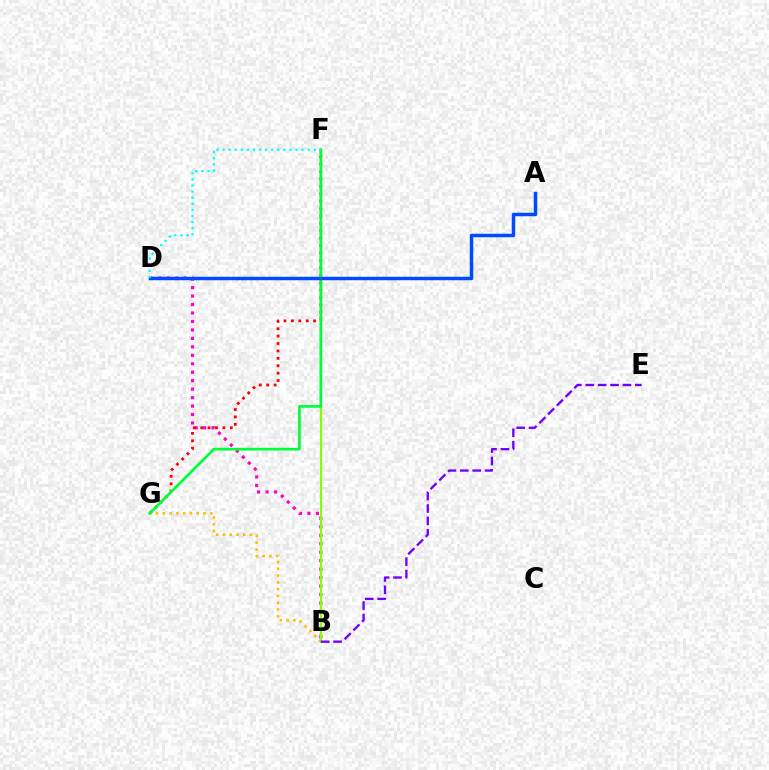{('B', 'D'): [{'color': '#ff00cf', 'line_style': 'dotted', 'thickness': 2.3}], ('F', 'G'): [{'color': '#ff0000', 'line_style': 'dotted', 'thickness': 2.01}, {'color': '#00ff39', 'line_style': 'solid', 'thickness': 1.94}], ('B', 'G'): [{'color': '#ffbd00', 'line_style': 'dotted', 'thickness': 1.84}], ('B', 'F'): [{'color': '#84ff00', 'line_style': 'solid', 'thickness': 1.56}], ('B', 'E'): [{'color': '#7200ff', 'line_style': 'dashed', 'thickness': 1.68}], ('A', 'D'): [{'color': '#004bff', 'line_style': 'solid', 'thickness': 2.5}], ('D', 'F'): [{'color': '#00fff6', 'line_style': 'dotted', 'thickness': 1.65}]}